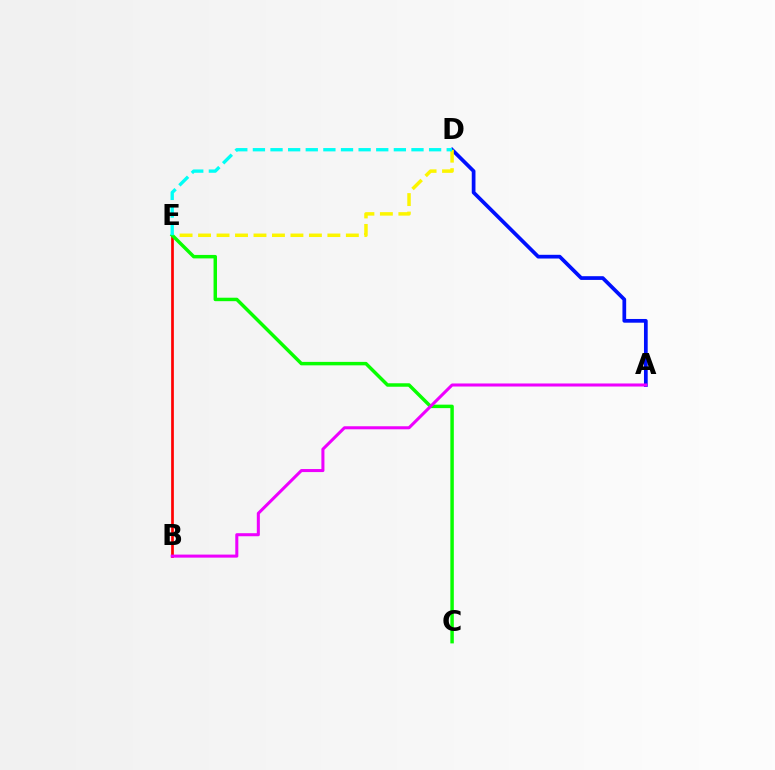{('A', 'D'): [{'color': '#0010ff', 'line_style': 'solid', 'thickness': 2.68}], ('D', 'E'): [{'color': '#fcf500', 'line_style': 'dashed', 'thickness': 2.51}, {'color': '#00fff6', 'line_style': 'dashed', 'thickness': 2.39}], ('B', 'E'): [{'color': '#ff0000', 'line_style': 'solid', 'thickness': 1.95}], ('C', 'E'): [{'color': '#08ff00', 'line_style': 'solid', 'thickness': 2.49}], ('A', 'B'): [{'color': '#ee00ff', 'line_style': 'solid', 'thickness': 2.19}]}